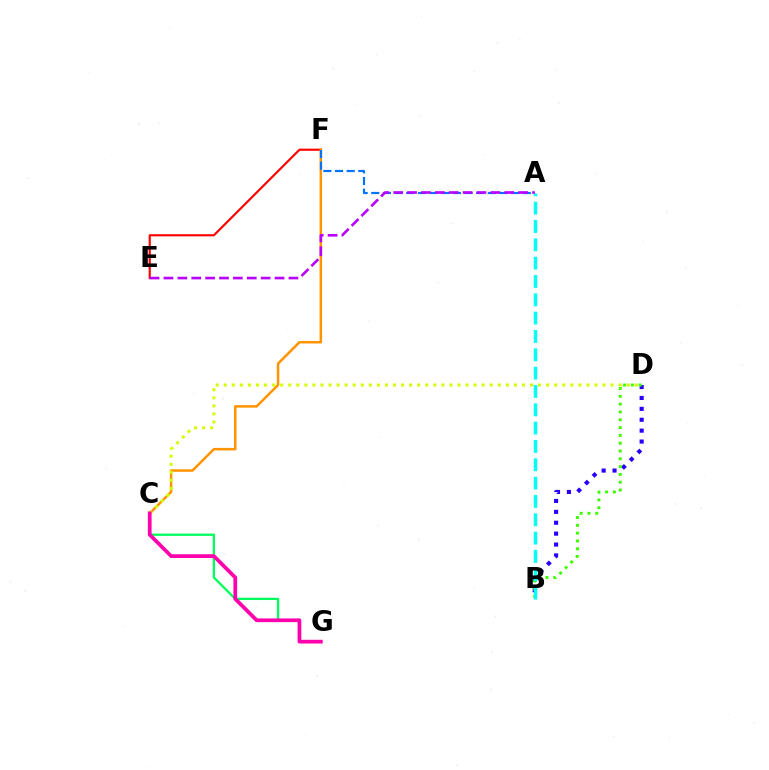{('E', 'F'): [{'color': '#ff0000', 'line_style': 'solid', 'thickness': 1.54}], ('C', 'G'): [{'color': '#00ff5c', 'line_style': 'solid', 'thickness': 1.64}, {'color': '#ff00ac', 'line_style': 'solid', 'thickness': 2.69}], ('B', 'D'): [{'color': '#2500ff', 'line_style': 'dotted', 'thickness': 2.96}, {'color': '#3dff00', 'line_style': 'dotted', 'thickness': 2.12}], ('C', 'F'): [{'color': '#ff9400', 'line_style': 'solid', 'thickness': 1.81}], ('A', 'F'): [{'color': '#0074ff', 'line_style': 'dashed', 'thickness': 1.58}], ('C', 'D'): [{'color': '#d1ff00', 'line_style': 'dotted', 'thickness': 2.19}], ('A', 'B'): [{'color': '#00fff6', 'line_style': 'dashed', 'thickness': 2.49}], ('A', 'E'): [{'color': '#b900ff', 'line_style': 'dashed', 'thickness': 1.89}]}